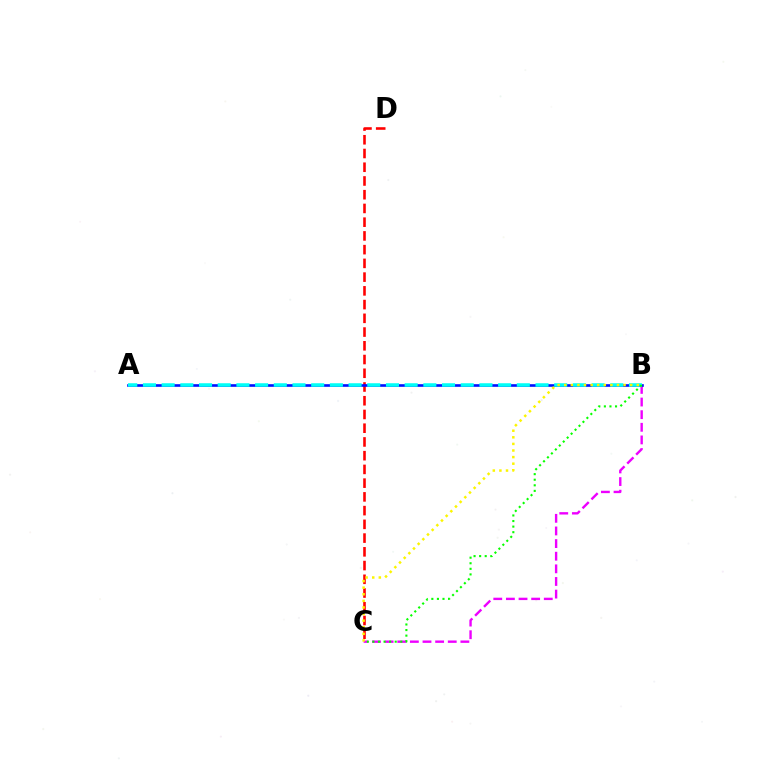{('B', 'C'): [{'color': '#ee00ff', 'line_style': 'dashed', 'thickness': 1.72}, {'color': '#08ff00', 'line_style': 'dotted', 'thickness': 1.51}, {'color': '#fcf500', 'line_style': 'dotted', 'thickness': 1.79}], ('C', 'D'): [{'color': '#ff0000', 'line_style': 'dashed', 'thickness': 1.87}], ('A', 'B'): [{'color': '#0010ff', 'line_style': 'solid', 'thickness': 1.89}, {'color': '#00fff6', 'line_style': 'dashed', 'thickness': 2.54}]}